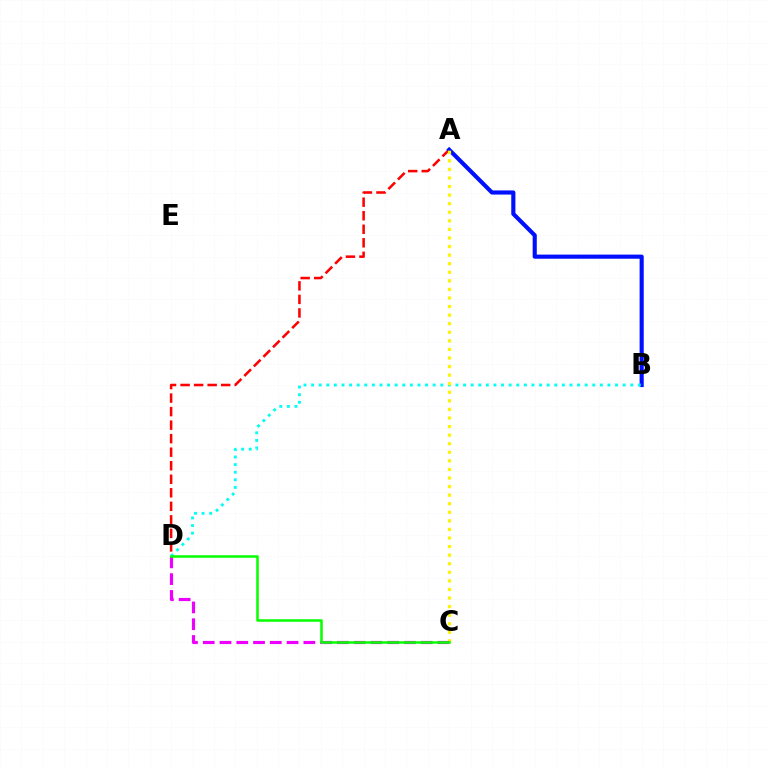{('A', 'D'): [{'color': '#ff0000', 'line_style': 'dashed', 'thickness': 1.84}], ('A', 'B'): [{'color': '#0010ff', 'line_style': 'solid', 'thickness': 2.97}], ('B', 'D'): [{'color': '#00fff6', 'line_style': 'dotted', 'thickness': 2.06}], ('A', 'C'): [{'color': '#fcf500', 'line_style': 'dotted', 'thickness': 2.33}], ('C', 'D'): [{'color': '#ee00ff', 'line_style': 'dashed', 'thickness': 2.28}, {'color': '#08ff00', 'line_style': 'solid', 'thickness': 1.82}]}